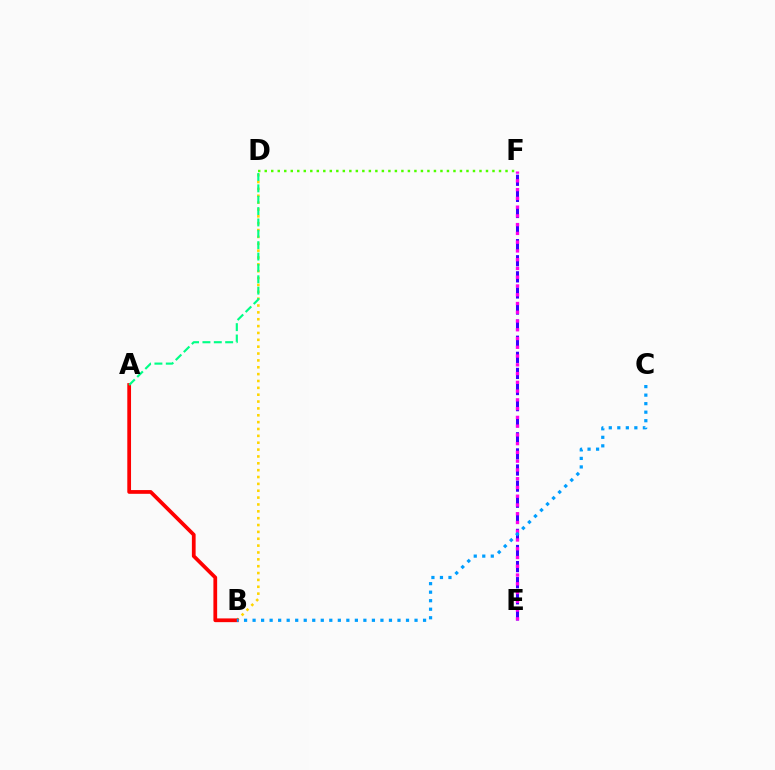{('D', 'F'): [{'color': '#4fff00', 'line_style': 'dotted', 'thickness': 1.77}], ('B', 'D'): [{'color': '#ffd500', 'line_style': 'dotted', 'thickness': 1.86}], ('A', 'B'): [{'color': '#ff0000', 'line_style': 'solid', 'thickness': 2.69}], ('E', 'F'): [{'color': '#3700ff', 'line_style': 'dashed', 'thickness': 2.19}, {'color': '#ff00ed', 'line_style': 'dotted', 'thickness': 2.38}], ('A', 'D'): [{'color': '#00ff86', 'line_style': 'dashed', 'thickness': 1.54}], ('B', 'C'): [{'color': '#009eff', 'line_style': 'dotted', 'thickness': 2.32}]}